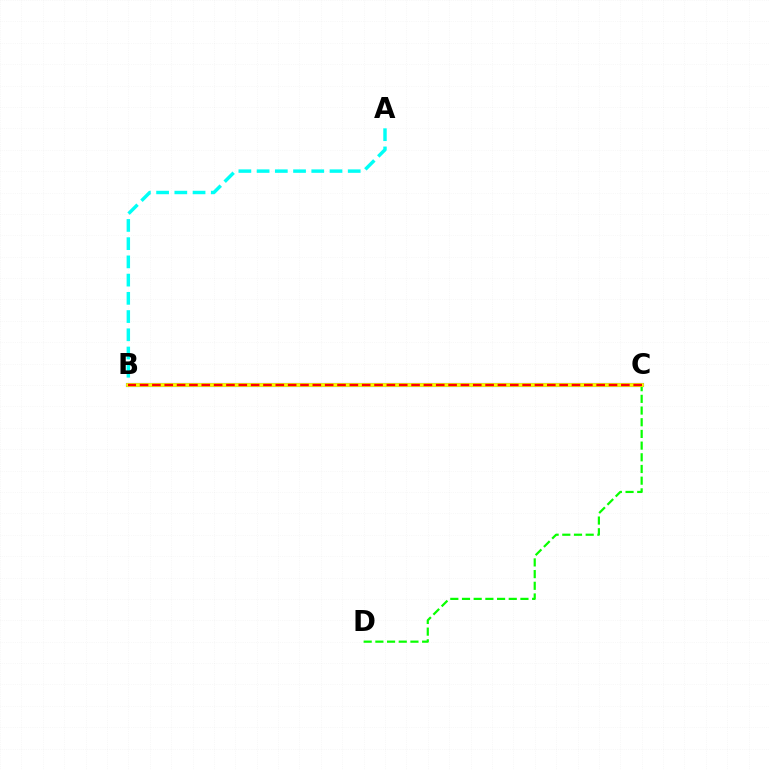{('B', 'C'): [{'color': '#ee00ff', 'line_style': 'dotted', 'thickness': 2.63}, {'color': '#0010ff', 'line_style': 'solid', 'thickness': 2.94}, {'color': '#fcf500', 'line_style': 'solid', 'thickness': 2.75}, {'color': '#ff0000', 'line_style': 'dashed', 'thickness': 1.68}], ('A', 'B'): [{'color': '#00fff6', 'line_style': 'dashed', 'thickness': 2.48}], ('C', 'D'): [{'color': '#08ff00', 'line_style': 'dashed', 'thickness': 1.59}]}